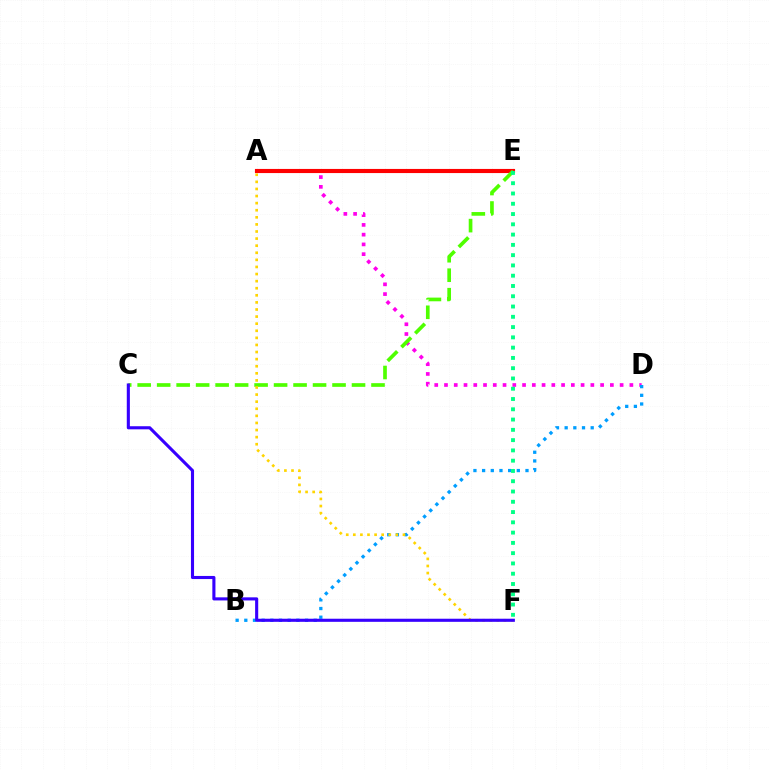{('A', 'D'): [{'color': '#ff00ed', 'line_style': 'dotted', 'thickness': 2.65}], ('B', 'D'): [{'color': '#009eff', 'line_style': 'dotted', 'thickness': 2.36}], ('A', 'E'): [{'color': '#ff0000', 'line_style': 'solid', 'thickness': 2.97}], ('C', 'E'): [{'color': '#4fff00', 'line_style': 'dashed', 'thickness': 2.65}], ('A', 'F'): [{'color': '#ffd500', 'line_style': 'dotted', 'thickness': 1.93}], ('E', 'F'): [{'color': '#00ff86', 'line_style': 'dotted', 'thickness': 2.79}], ('C', 'F'): [{'color': '#3700ff', 'line_style': 'solid', 'thickness': 2.23}]}